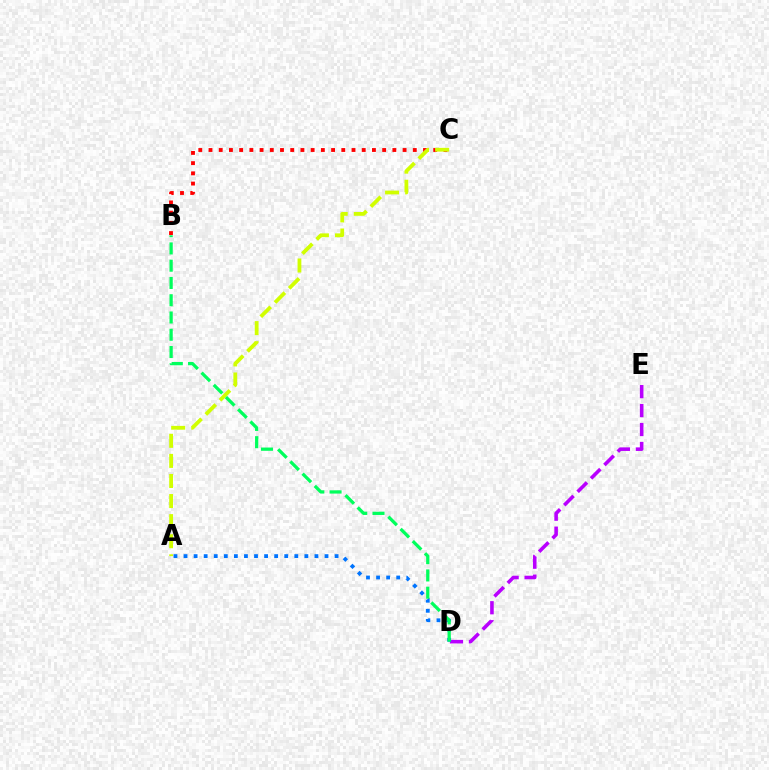{('D', 'E'): [{'color': '#b900ff', 'line_style': 'dashed', 'thickness': 2.57}], ('B', 'C'): [{'color': '#ff0000', 'line_style': 'dotted', 'thickness': 2.78}], ('A', 'D'): [{'color': '#0074ff', 'line_style': 'dotted', 'thickness': 2.74}], ('A', 'C'): [{'color': '#d1ff00', 'line_style': 'dashed', 'thickness': 2.73}], ('B', 'D'): [{'color': '#00ff5c', 'line_style': 'dashed', 'thickness': 2.35}]}